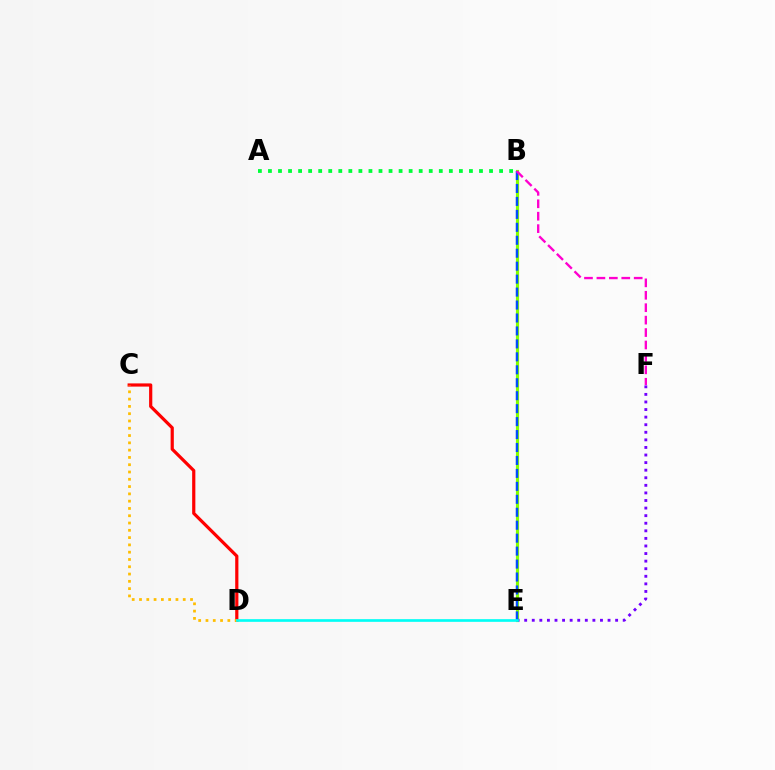{('C', 'D'): [{'color': '#ff0000', 'line_style': 'solid', 'thickness': 2.3}, {'color': '#ffbd00', 'line_style': 'dotted', 'thickness': 1.98}], ('B', 'E'): [{'color': '#84ff00', 'line_style': 'solid', 'thickness': 2.28}, {'color': '#004bff', 'line_style': 'dashed', 'thickness': 1.76}], ('E', 'F'): [{'color': '#7200ff', 'line_style': 'dotted', 'thickness': 2.06}], ('D', 'E'): [{'color': '#00fff6', 'line_style': 'solid', 'thickness': 1.92}], ('A', 'B'): [{'color': '#00ff39', 'line_style': 'dotted', 'thickness': 2.73}], ('B', 'F'): [{'color': '#ff00cf', 'line_style': 'dashed', 'thickness': 1.69}]}